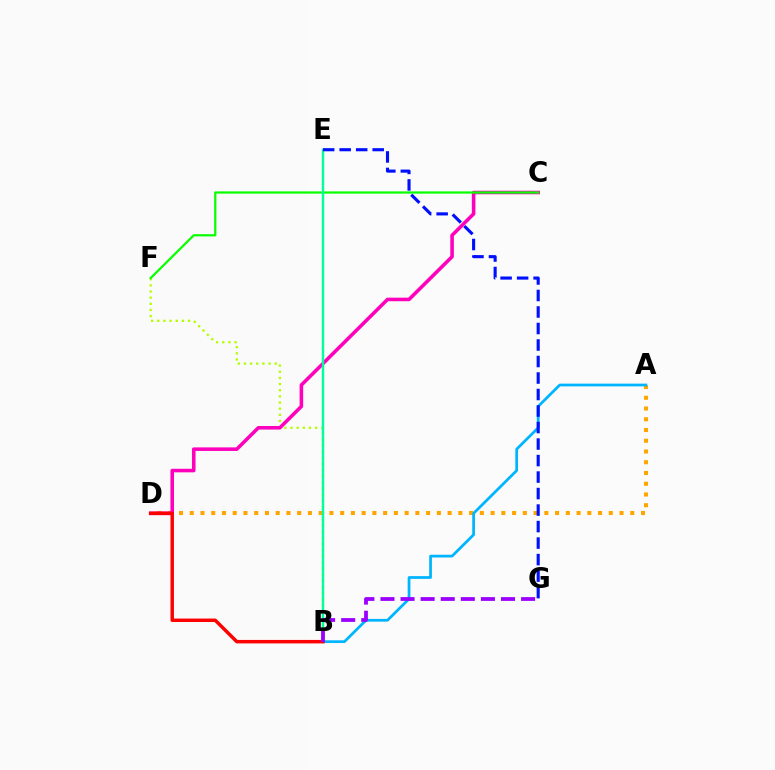{('A', 'D'): [{'color': '#ffa500', 'line_style': 'dotted', 'thickness': 2.92}], ('B', 'F'): [{'color': '#b3ff00', 'line_style': 'dotted', 'thickness': 1.67}], ('A', 'B'): [{'color': '#00b5ff', 'line_style': 'solid', 'thickness': 1.98}], ('C', 'D'): [{'color': '#ff00bd', 'line_style': 'solid', 'thickness': 2.57}], ('C', 'F'): [{'color': '#08ff00', 'line_style': 'solid', 'thickness': 1.6}], ('B', 'E'): [{'color': '#00ff9d', 'line_style': 'solid', 'thickness': 1.74}], ('B', 'D'): [{'color': '#ff0000', 'line_style': 'solid', 'thickness': 2.49}], ('E', 'G'): [{'color': '#0010ff', 'line_style': 'dashed', 'thickness': 2.24}], ('B', 'G'): [{'color': '#9b00ff', 'line_style': 'dashed', 'thickness': 2.73}]}